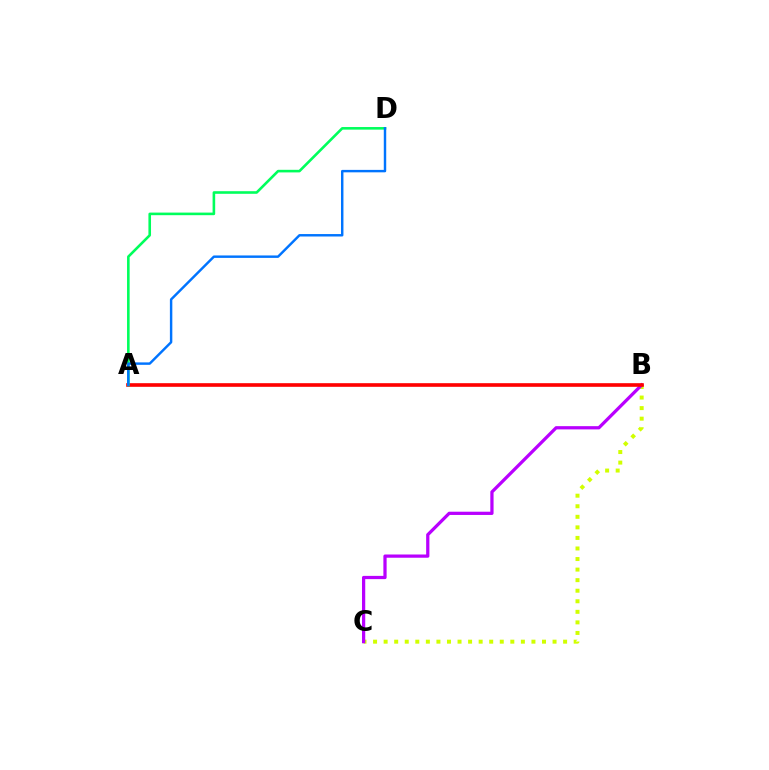{('B', 'C'): [{'color': '#d1ff00', 'line_style': 'dotted', 'thickness': 2.87}, {'color': '#b900ff', 'line_style': 'solid', 'thickness': 2.33}], ('A', 'B'): [{'color': '#ff0000', 'line_style': 'solid', 'thickness': 2.61}], ('A', 'D'): [{'color': '#00ff5c', 'line_style': 'solid', 'thickness': 1.87}, {'color': '#0074ff', 'line_style': 'solid', 'thickness': 1.76}]}